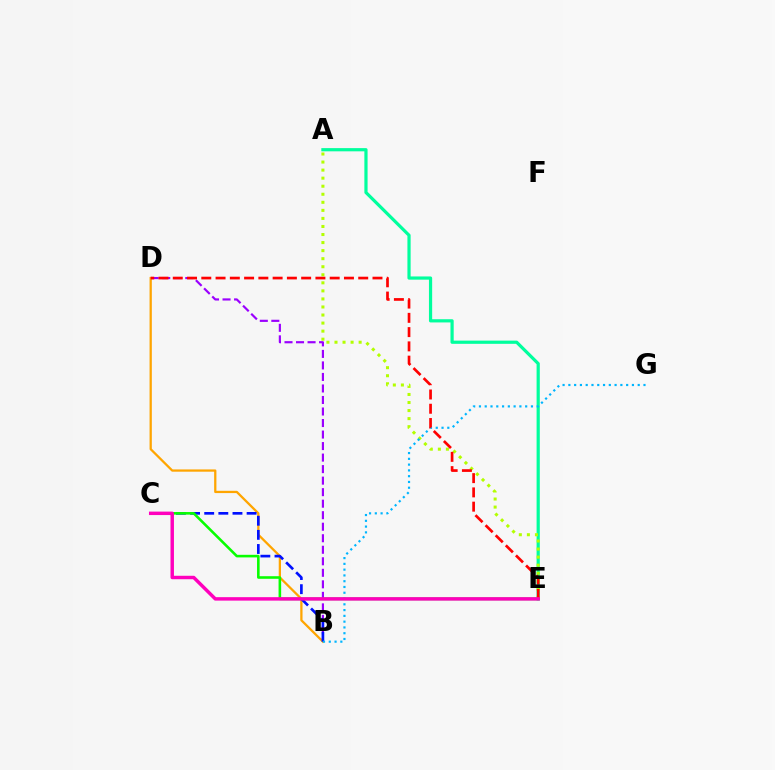{('A', 'E'): [{'color': '#00ff9d', 'line_style': 'solid', 'thickness': 2.31}, {'color': '#b3ff00', 'line_style': 'dotted', 'thickness': 2.19}], ('B', 'D'): [{'color': '#9b00ff', 'line_style': 'dashed', 'thickness': 1.57}, {'color': '#ffa500', 'line_style': 'solid', 'thickness': 1.63}], ('B', 'C'): [{'color': '#0010ff', 'line_style': 'dashed', 'thickness': 1.92}], ('B', 'G'): [{'color': '#00b5ff', 'line_style': 'dotted', 'thickness': 1.57}], ('C', 'E'): [{'color': '#08ff00', 'line_style': 'solid', 'thickness': 1.87}, {'color': '#ff00bd', 'line_style': 'solid', 'thickness': 2.49}], ('D', 'E'): [{'color': '#ff0000', 'line_style': 'dashed', 'thickness': 1.94}]}